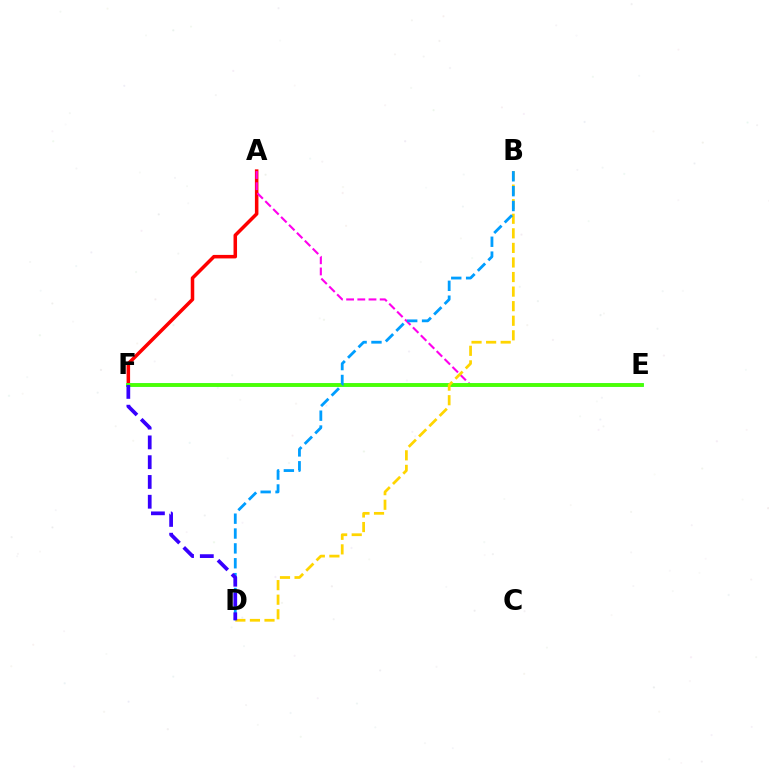{('A', 'F'): [{'color': '#ff0000', 'line_style': 'solid', 'thickness': 2.53}], ('A', 'E'): [{'color': '#ff00ed', 'line_style': 'dashed', 'thickness': 1.52}], ('E', 'F'): [{'color': '#00ff86', 'line_style': 'solid', 'thickness': 2.62}, {'color': '#4fff00', 'line_style': 'solid', 'thickness': 2.59}], ('B', 'D'): [{'color': '#ffd500', 'line_style': 'dashed', 'thickness': 1.98}, {'color': '#009eff', 'line_style': 'dashed', 'thickness': 2.02}], ('D', 'F'): [{'color': '#3700ff', 'line_style': 'dashed', 'thickness': 2.69}]}